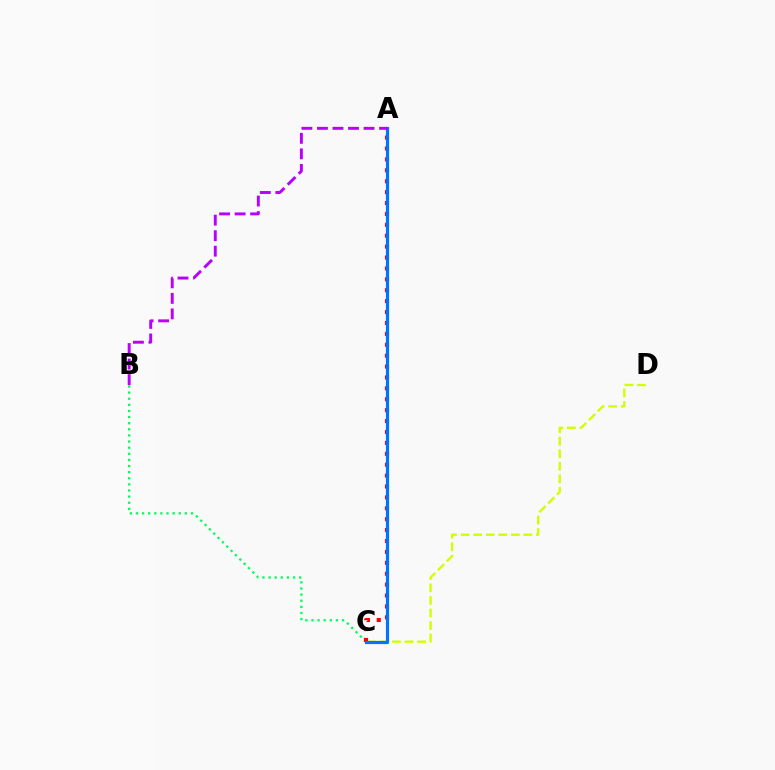{('B', 'C'): [{'color': '#00ff5c', 'line_style': 'dotted', 'thickness': 1.66}], ('C', 'D'): [{'color': '#d1ff00', 'line_style': 'dashed', 'thickness': 1.7}], ('A', 'C'): [{'color': '#ff0000', 'line_style': 'dotted', 'thickness': 2.96}, {'color': '#0074ff', 'line_style': 'solid', 'thickness': 2.29}], ('A', 'B'): [{'color': '#b900ff', 'line_style': 'dashed', 'thickness': 2.11}]}